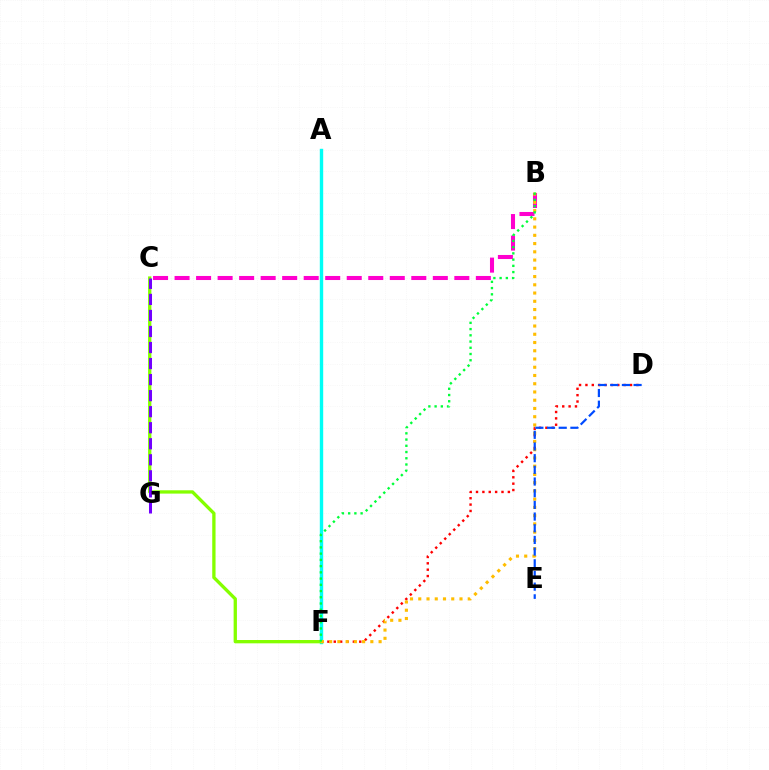{('D', 'F'): [{'color': '#ff0000', 'line_style': 'dotted', 'thickness': 1.73}], ('B', 'C'): [{'color': '#ff00cf', 'line_style': 'dashed', 'thickness': 2.92}], ('A', 'F'): [{'color': '#00fff6', 'line_style': 'solid', 'thickness': 2.44}], ('C', 'F'): [{'color': '#84ff00', 'line_style': 'solid', 'thickness': 2.38}], ('C', 'G'): [{'color': '#7200ff', 'line_style': 'dashed', 'thickness': 2.18}], ('B', 'F'): [{'color': '#ffbd00', 'line_style': 'dotted', 'thickness': 2.24}, {'color': '#00ff39', 'line_style': 'dotted', 'thickness': 1.69}], ('D', 'E'): [{'color': '#004bff', 'line_style': 'dashed', 'thickness': 1.59}]}